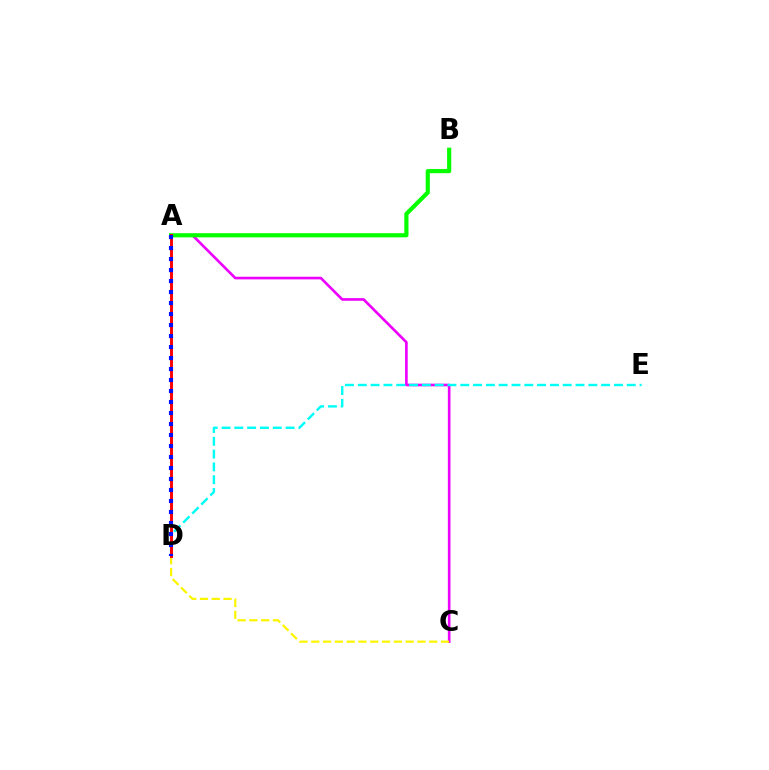{('A', 'C'): [{'color': '#ee00ff', 'line_style': 'solid', 'thickness': 1.9}], ('A', 'B'): [{'color': '#08ff00', 'line_style': 'solid', 'thickness': 3.0}], ('C', 'D'): [{'color': '#fcf500', 'line_style': 'dashed', 'thickness': 1.6}], ('D', 'E'): [{'color': '#00fff6', 'line_style': 'dashed', 'thickness': 1.74}], ('A', 'D'): [{'color': '#ff0000', 'line_style': 'solid', 'thickness': 2.12}, {'color': '#0010ff', 'line_style': 'dotted', 'thickness': 2.99}]}